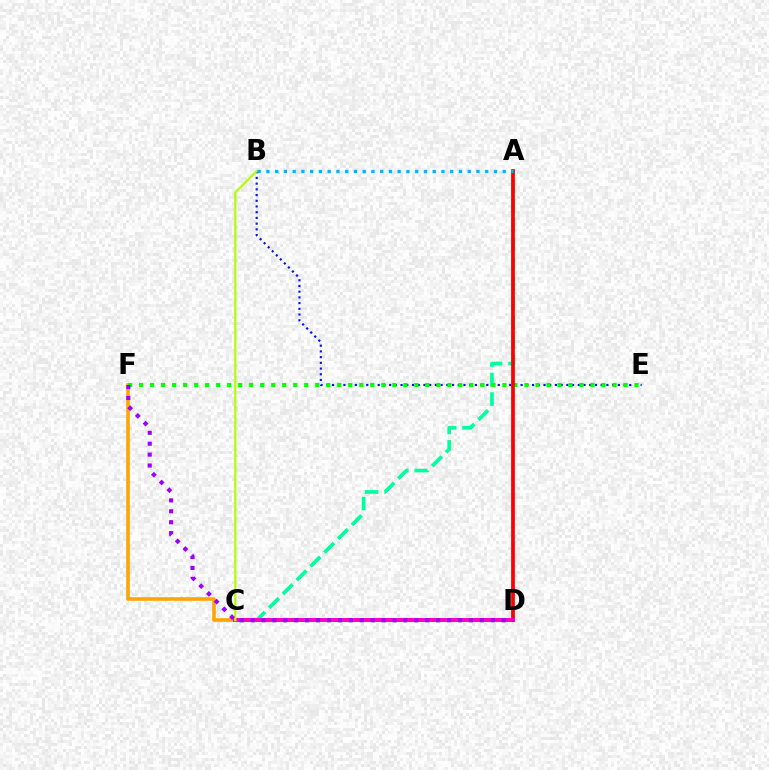{('A', 'C'): [{'color': '#00ff9d', 'line_style': 'dashed', 'thickness': 2.65}], ('B', 'E'): [{'color': '#0010ff', 'line_style': 'dotted', 'thickness': 1.55}], ('C', 'F'): [{'color': '#ffa500', 'line_style': 'solid', 'thickness': 2.58}], ('E', 'F'): [{'color': '#08ff00', 'line_style': 'dotted', 'thickness': 2.99}], ('A', 'D'): [{'color': '#ff0000', 'line_style': 'solid', 'thickness': 2.69}], ('C', 'D'): [{'color': '#ff00bd', 'line_style': 'solid', 'thickness': 2.85}], ('B', 'C'): [{'color': '#b3ff00', 'line_style': 'solid', 'thickness': 1.58}], ('D', 'F'): [{'color': '#9b00ff', 'line_style': 'dotted', 'thickness': 2.97}], ('A', 'B'): [{'color': '#00b5ff', 'line_style': 'dotted', 'thickness': 2.38}]}